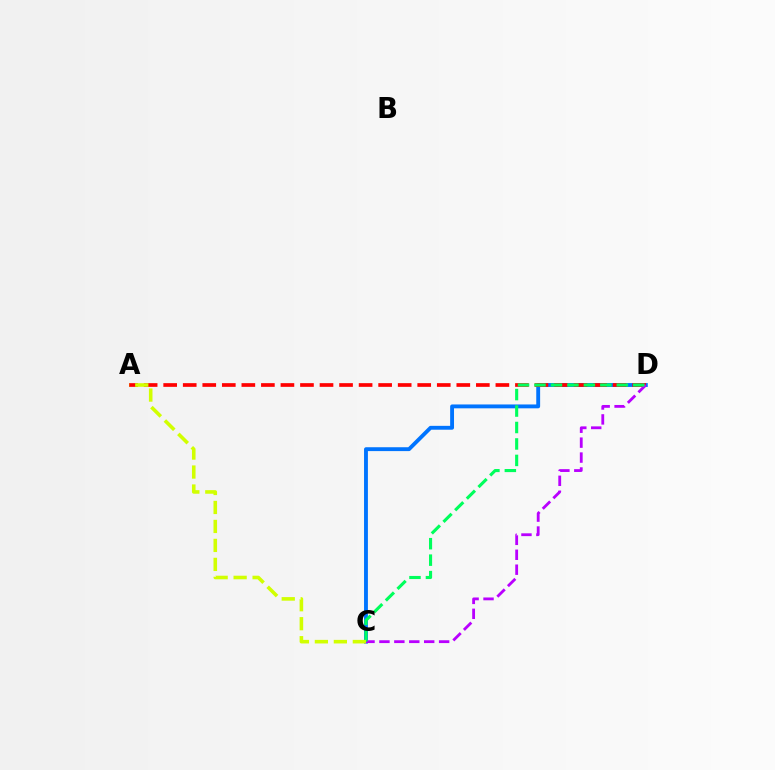{('C', 'D'): [{'color': '#0074ff', 'line_style': 'solid', 'thickness': 2.78}, {'color': '#b900ff', 'line_style': 'dashed', 'thickness': 2.03}, {'color': '#00ff5c', 'line_style': 'dashed', 'thickness': 2.24}], ('A', 'D'): [{'color': '#ff0000', 'line_style': 'dashed', 'thickness': 2.65}], ('A', 'C'): [{'color': '#d1ff00', 'line_style': 'dashed', 'thickness': 2.58}]}